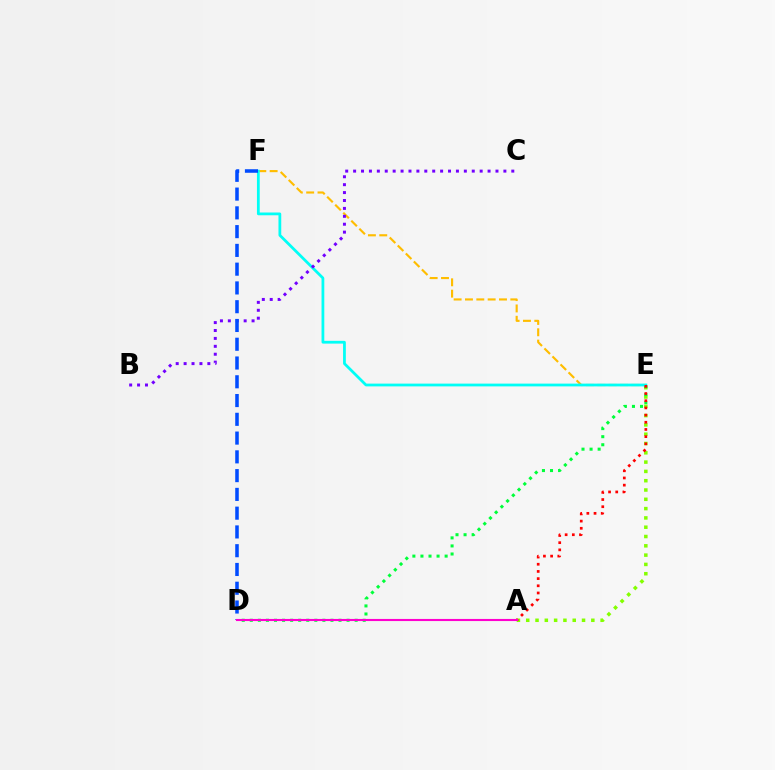{('E', 'F'): [{'color': '#ffbd00', 'line_style': 'dashed', 'thickness': 1.54}, {'color': '#00fff6', 'line_style': 'solid', 'thickness': 1.99}], ('A', 'E'): [{'color': '#84ff00', 'line_style': 'dotted', 'thickness': 2.53}, {'color': '#ff0000', 'line_style': 'dotted', 'thickness': 1.95}], ('D', 'E'): [{'color': '#00ff39', 'line_style': 'dotted', 'thickness': 2.19}], ('B', 'C'): [{'color': '#7200ff', 'line_style': 'dotted', 'thickness': 2.15}], ('D', 'F'): [{'color': '#004bff', 'line_style': 'dashed', 'thickness': 2.55}], ('A', 'D'): [{'color': '#ff00cf', 'line_style': 'solid', 'thickness': 1.52}]}